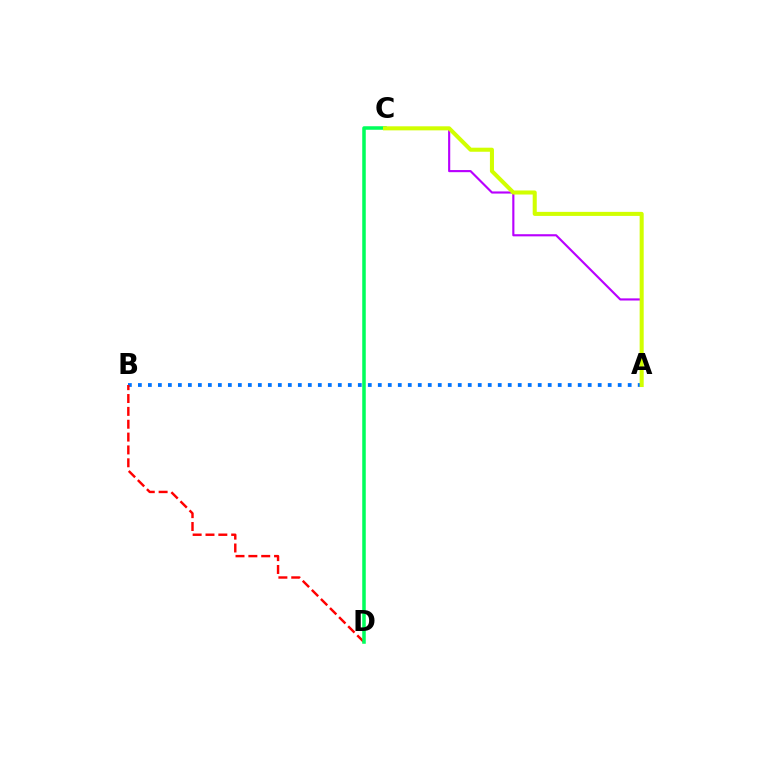{('A', 'C'): [{'color': '#b900ff', 'line_style': 'solid', 'thickness': 1.54}, {'color': '#d1ff00', 'line_style': 'solid', 'thickness': 2.92}], ('A', 'B'): [{'color': '#0074ff', 'line_style': 'dotted', 'thickness': 2.72}], ('B', 'D'): [{'color': '#ff0000', 'line_style': 'dashed', 'thickness': 1.75}], ('C', 'D'): [{'color': '#00ff5c', 'line_style': 'solid', 'thickness': 2.54}]}